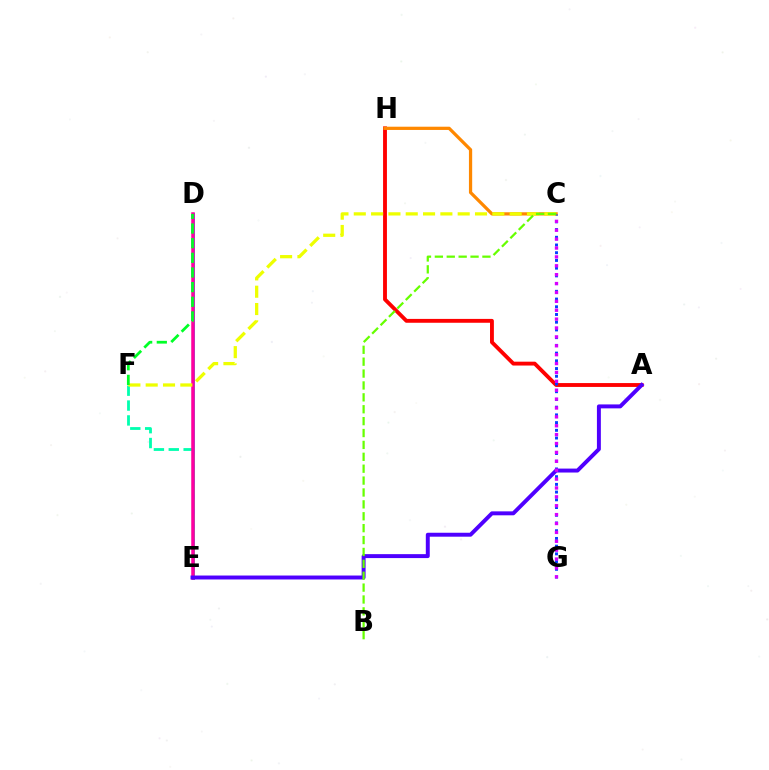{('A', 'H'): [{'color': '#ff0000', 'line_style': 'solid', 'thickness': 2.78}], ('D', 'E'): [{'color': '#00c7ff', 'line_style': 'solid', 'thickness': 2.14}, {'color': '#ff00a0', 'line_style': 'solid', 'thickness': 2.53}], ('C', 'H'): [{'color': '#ff8800', 'line_style': 'solid', 'thickness': 2.33}], ('E', 'F'): [{'color': '#00ffaf', 'line_style': 'dashed', 'thickness': 2.02}], ('C', 'G'): [{'color': '#003fff', 'line_style': 'dotted', 'thickness': 2.1}, {'color': '#d600ff', 'line_style': 'dotted', 'thickness': 2.41}], ('C', 'F'): [{'color': '#eeff00', 'line_style': 'dashed', 'thickness': 2.35}], ('A', 'E'): [{'color': '#4f00ff', 'line_style': 'solid', 'thickness': 2.84}], ('B', 'C'): [{'color': '#66ff00', 'line_style': 'dashed', 'thickness': 1.62}], ('D', 'F'): [{'color': '#00ff27', 'line_style': 'dashed', 'thickness': 1.99}]}